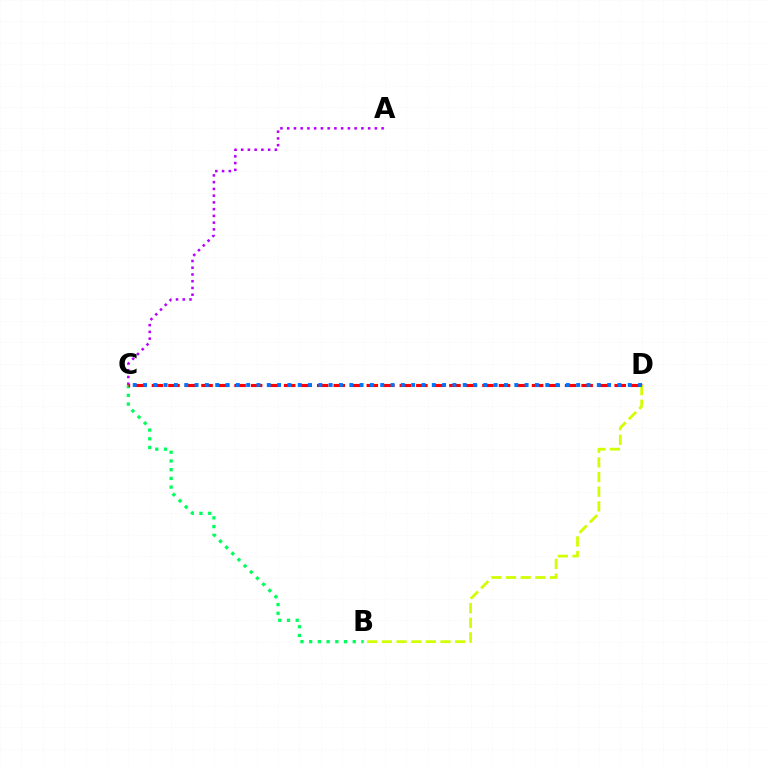{('A', 'C'): [{'color': '#b900ff', 'line_style': 'dotted', 'thickness': 1.83}], ('B', 'C'): [{'color': '#00ff5c', 'line_style': 'dotted', 'thickness': 2.37}], ('C', 'D'): [{'color': '#ff0000', 'line_style': 'dashed', 'thickness': 2.25}, {'color': '#0074ff', 'line_style': 'dotted', 'thickness': 2.8}], ('B', 'D'): [{'color': '#d1ff00', 'line_style': 'dashed', 'thickness': 1.99}]}